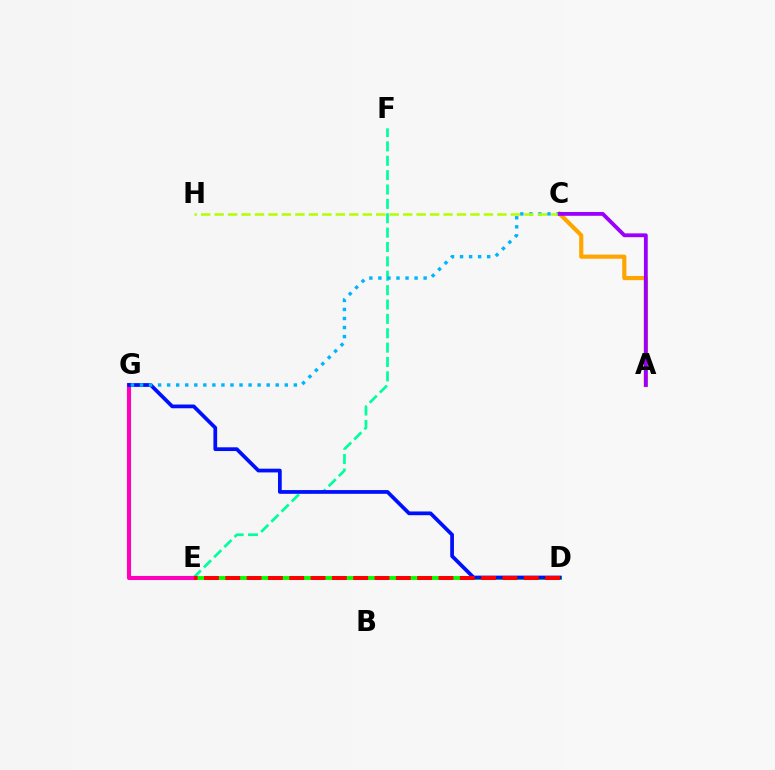{('A', 'C'): [{'color': '#ffa500', 'line_style': 'solid', 'thickness': 2.99}, {'color': '#9b00ff', 'line_style': 'solid', 'thickness': 2.76}], ('D', 'E'): [{'color': '#08ff00', 'line_style': 'solid', 'thickness': 2.81}, {'color': '#ff0000', 'line_style': 'dashed', 'thickness': 2.9}], ('E', 'F'): [{'color': '#00ff9d', 'line_style': 'dashed', 'thickness': 1.95}], ('E', 'G'): [{'color': '#ff00bd', 'line_style': 'solid', 'thickness': 2.95}], ('D', 'G'): [{'color': '#0010ff', 'line_style': 'solid', 'thickness': 2.69}], ('C', 'G'): [{'color': '#00b5ff', 'line_style': 'dotted', 'thickness': 2.46}], ('C', 'H'): [{'color': '#b3ff00', 'line_style': 'dashed', 'thickness': 1.83}]}